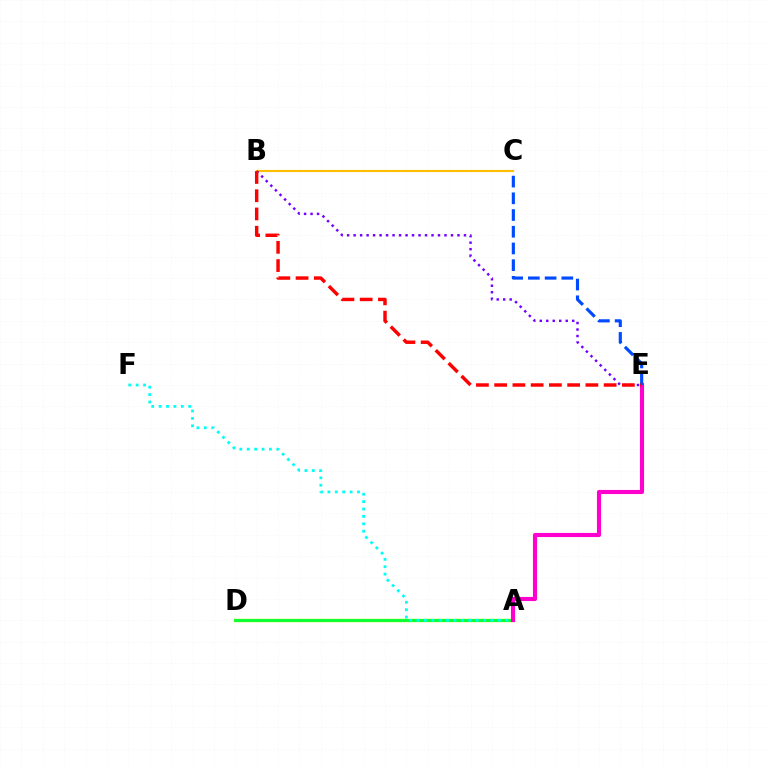{('A', 'D'): [{'color': '#84ff00', 'line_style': 'solid', 'thickness': 2.44}, {'color': '#00ff39', 'line_style': 'solid', 'thickness': 1.92}], ('A', 'F'): [{'color': '#00fff6', 'line_style': 'dotted', 'thickness': 2.01}], ('A', 'E'): [{'color': '#ff00cf', 'line_style': 'solid', 'thickness': 2.96}], ('B', 'C'): [{'color': '#ffbd00', 'line_style': 'solid', 'thickness': 1.54}], ('C', 'E'): [{'color': '#004bff', 'line_style': 'dashed', 'thickness': 2.27}], ('B', 'E'): [{'color': '#7200ff', 'line_style': 'dotted', 'thickness': 1.76}, {'color': '#ff0000', 'line_style': 'dashed', 'thickness': 2.48}]}